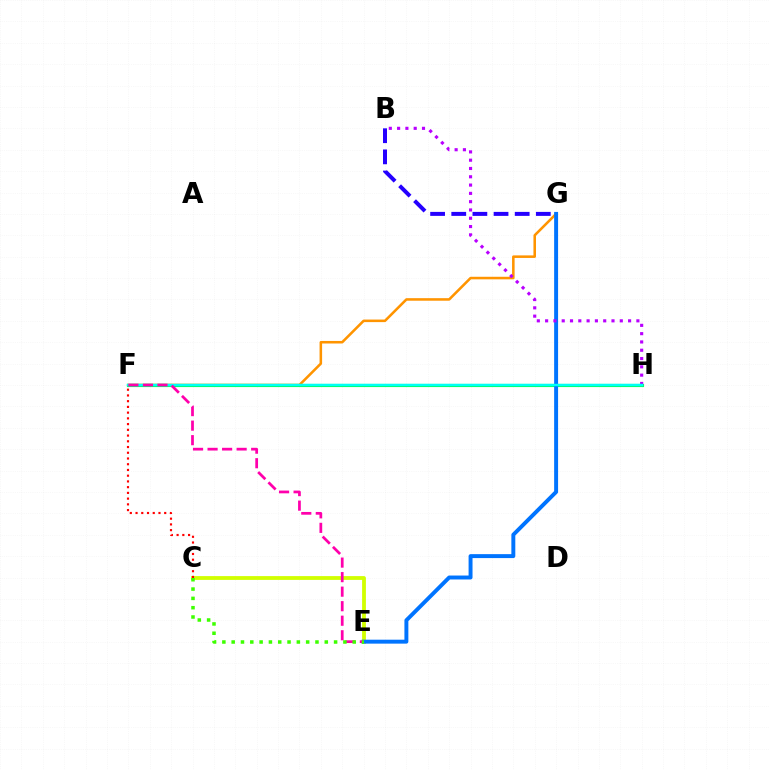{('F', 'G'): [{'color': '#ff9400', 'line_style': 'solid', 'thickness': 1.84}], ('C', 'E'): [{'color': '#d1ff00', 'line_style': 'solid', 'thickness': 2.74}, {'color': '#3dff00', 'line_style': 'dotted', 'thickness': 2.53}], ('F', 'H'): [{'color': '#00ff5c', 'line_style': 'solid', 'thickness': 2.26}, {'color': '#00fff6', 'line_style': 'solid', 'thickness': 1.75}], ('B', 'G'): [{'color': '#2500ff', 'line_style': 'dashed', 'thickness': 2.87}], ('E', 'G'): [{'color': '#0074ff', 'line_style': 'solid', 'thickness': 2.84}], ('B', 'H'): [{'color': '#b900ff', 'line_style': 'dotted', 'thickness': 2.25}], ('E', 'F'): [{'color': '#ff00ac', 'line_style': 'dashed', 'thickness': 1.97}], ('C', 'F'): [{'color': '#ff0000', 'line_style': 'dotted', 'thickness': 1.56}]}